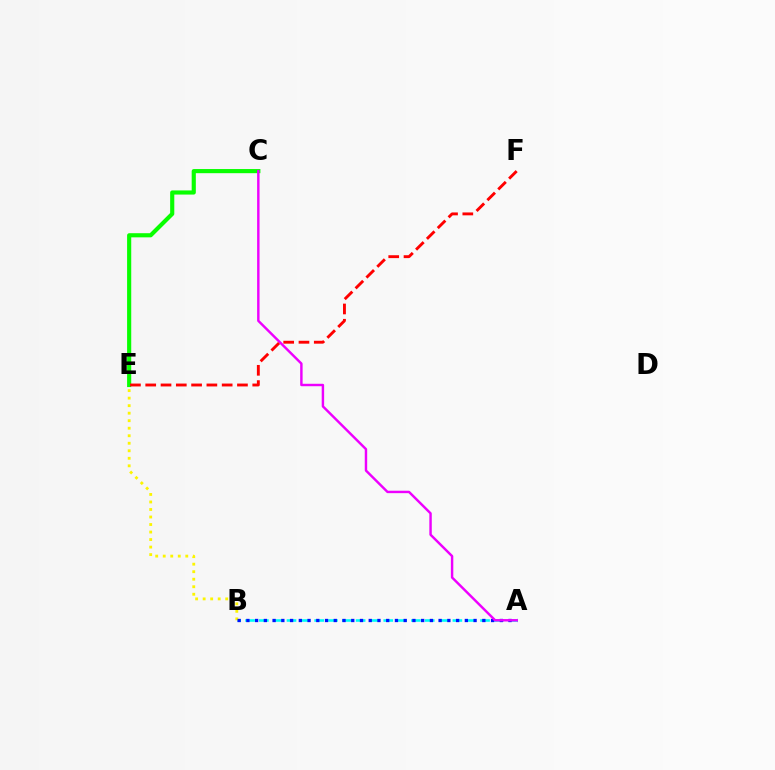{('C', 'E'): [{'color': '#08ff00', 'line_style': 'solid', 'thickness': 2.98}], ('A', 'B'): [{'color': '#00fff6', 'line_style': 'dashed', 'thickness': 1.88}, {'color': '#0010ff', 'line_style': 'dotted', 'thickness': 2.37}], ('B', 'E'): [{'color': '#fcf500', 'line_style': 'dotted', 'thickness': 2.04}], ('A', 'C'): [{'color': '#ee00ff', 'line_style': 'solid', 'thickness': 1.75}], ('E', 'F'): [{'color': '#ff0000', 'line_style': 'dashed', 'thickness': 2.08}]}